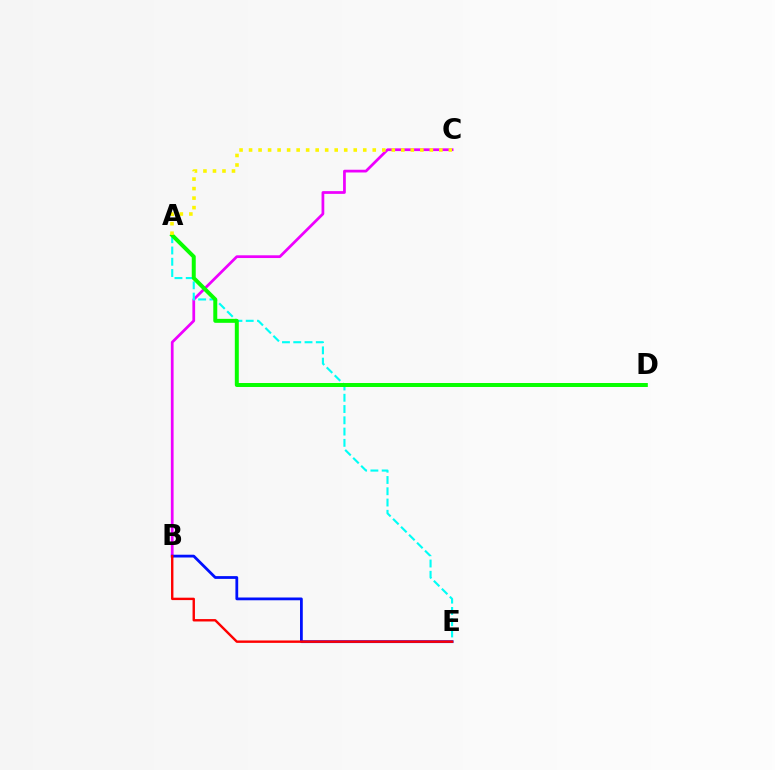{('B', 'C'): [{'color': '#ee00ff', 'line_style': 'solid', 'thickness': 1.97}], ('A', 'E'): [{'color': '#00fff6', 'line_style': 'dashed', 'thickness': 1.53}], ('B', 'E'): [{'color': '#0010ff', 'line_style': 'solid', 'thickness': 2.0}, {'color': '#ff0000', 'line_style': 'solid', 'thickness': 1.73}], ('A', 'D'): [{'color': '#08ff00', 'line_style': 'solid', 'thickness': 2.86}], ('A', 'C'): [{'color': '#fcf500', 'line_style': 'dotted', 'thickness': 2.59}]}